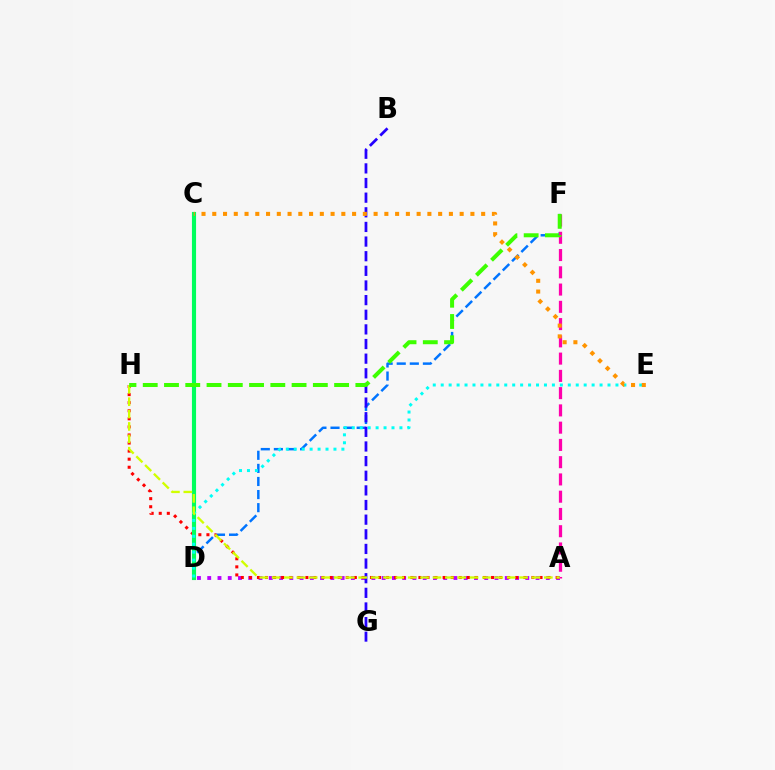{('D', 'F'): [{'color': '#0074ff', 'line_style': 'dashed', 'thickness': 1.78}], ('A', 'D'): [{'color': '#b900ff', 'line_style': 'dotted', 'thickness': 2.79}], ('A', 'H'): [{'color': '#ff0000', 'line_style': 'dotted', 'thickness': 2.19}, {'color': '#d1ff00', 'line_style': 'dashed', 'thickness': 1.68}], ('C', 'D'): [{'color': '#00ff5c', 'line_style': 'solid', 'thickness': 2.97}], ('D', 'E'): [{'color': '#00fff6', 'line_style': 'dotted', 'thickness': 2.16}], ('B', 'G'): [{'color': '#2500ff', 'line_style': 'dashed', 'thickness': 1.99}], ('A', 'F'): [{'color': '#ff00ac', 'line_style': 'dashed', 'thickness': 2.34}], ('C', 'E'): [{'color': '#ff9400', 'line_style': 'dotted', 'thickness': 2.92}], ('F', 'H'): [{'color': '#3dff00', 'line_style': 'dashed', 'thickness': 2.89}]}